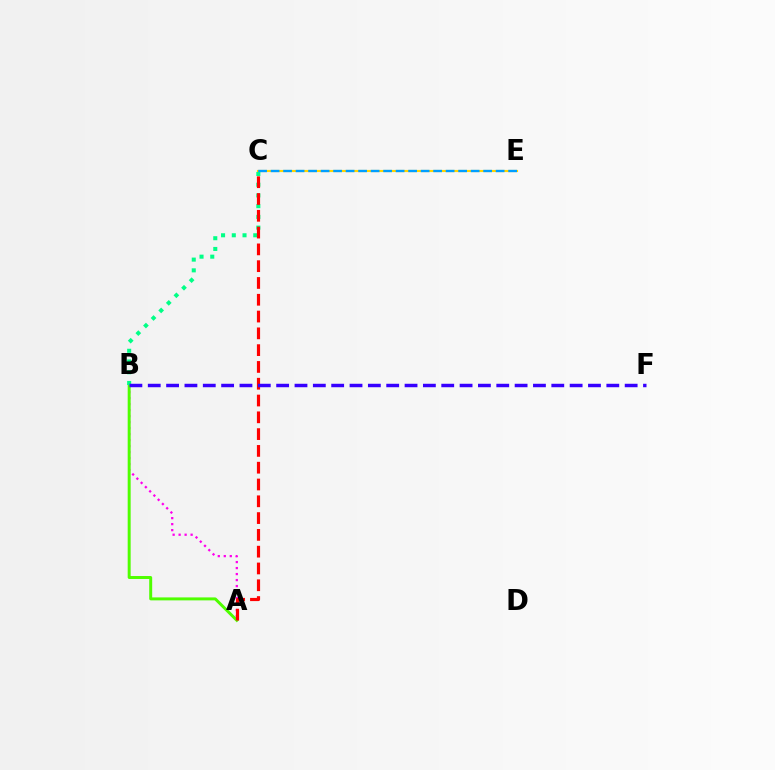{('A', 'B'): [{'color': '#ff00ed', 'line_style': 'dotted', 'thickness': 1.63}, {'color': '#4fff00', 'line_style': 'solid', 'thickness': 2.14}], ('C', 'E'): [{'color': '#ffd500', 'line_style': 'solid', 'thickness': 1.54}, {'color': '#009eff', 'line_style': 'dashed', 'thickness': 1.7}], ('B', 'C'): [{'color': '#00ff86', 'line_style': 'dotted', 'thickness': 2.92}], ('A', 'C'): [{'color': '#ff0000', 'line_style': 'dashed', 'thickness': 2.28}], ('B', 'F'): [{'color': '#3700ff', 'line_style': 'dashed', 'thickness': 2.49}]}